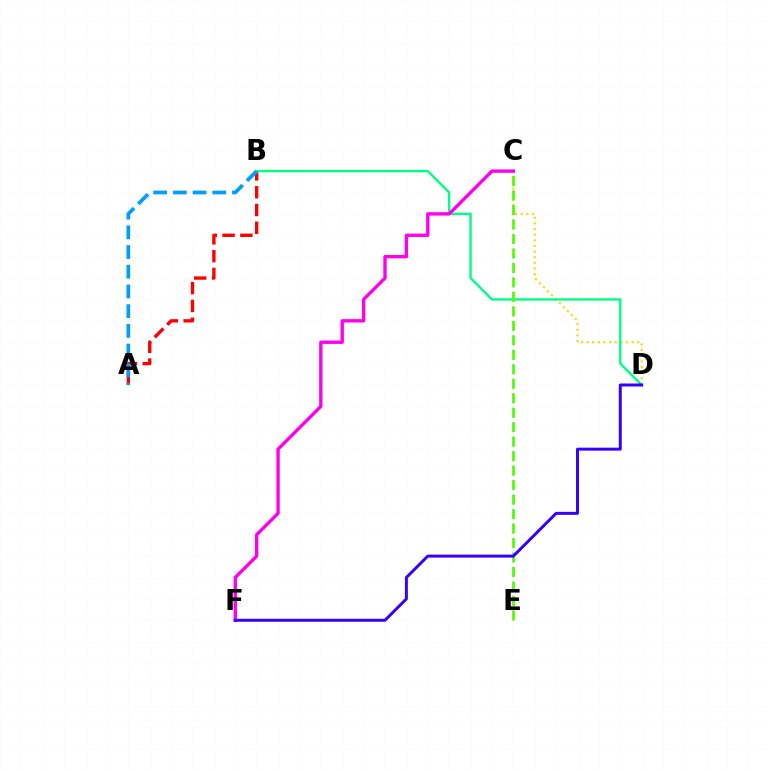{('C', 'D'): [{'color': '#ffd500', 'line_style': 'dotted', 'thickness': 1.53}], ('A', 'B'): [{'color': '#ff0000', 'line_style': 'dashed', 'thickness': 2.42}, {'color': '#009eff', 'line_style': 'dashed', 'thickness': 2.68}], ('B', 'D'): [{'color': '#00ff86', 'line_style': 'solid', 'thickness': 1.72}], ('C', 'E'): [{'color': '#4fff00', 'line_style': 'dashed', 'thickness': 1.97}], ('C', 'F'): [{'color': '#ff00ed', 'line_style': 'solid', 'thickness': 2.42}], ('D', 'F'): [{'color': '#3700ff', 'line_style': 'solid', 'thickness': 2.14}]}